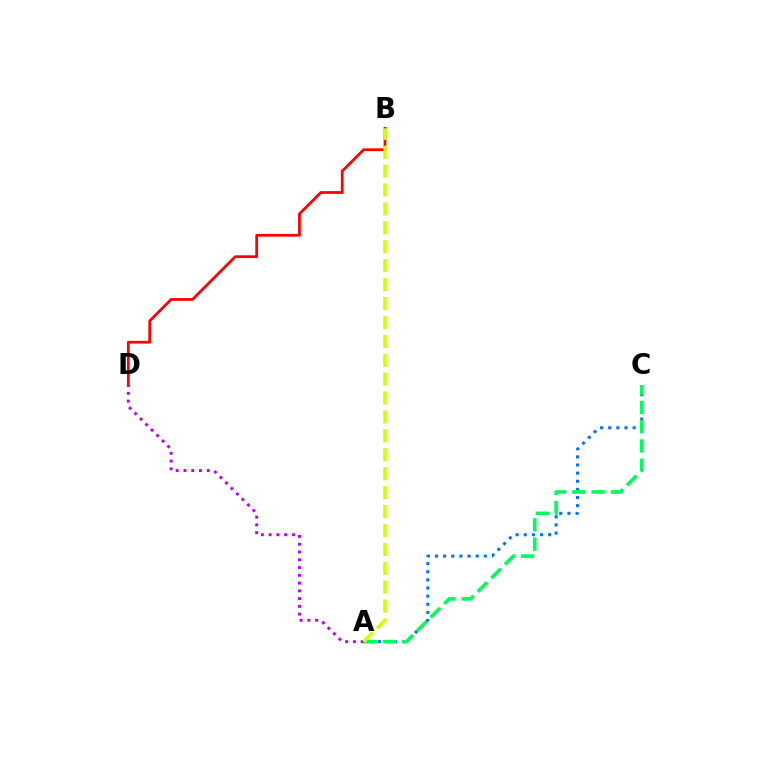{('A', 'C'): [{'color': '#0074ff', 'line_style': 'dotted', 'thickness': 2.21}, {'color': '#00ff5c', 'line_style': 'dashed', 'thickness': 2.62}], ('B', 'D'): [{'color': '#ff0000', 'line_style': 'solid', 'thickness': 1.99}], ('A', 'D'): [{'color': '#b900ff', 'line_style': 'dotted', 'thickness': 2.11}], ('A', 'B'): [{'color': '#d1ff00', 'line_style': 'dashed', 'thickness': 2.57}]}